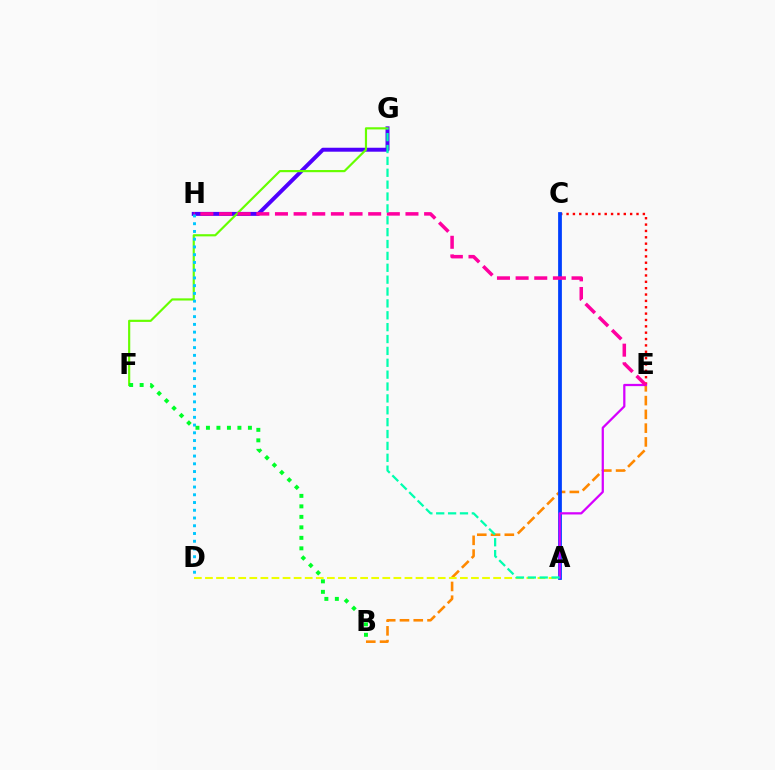{('C', 'E'): [{'color': '#ff0000', 'line_style': 'dotted', 'thickness': 1.73}], ('B', 'E'): [{'color': '#ff8800', 'line_style': 'dashed', 'thickness': 1.87}], ('G', 'H'): [{'color': '#4f00ff', 'line_style': 'solid', 'thickness': 2.85}], ('F', 'G'): [{'color': '#66ff00', 'line_style': 'solid', 'thickness': 1.56}], ('A', 'D'): [{'color': '#eeff00', 'line_style': 'dashed', 'thickness': 1.51}], ('A', 'C'): [{'color': '#003fff', 'line_style': 'solid', 'thickness': 2.71}], ('A', 'E'): [{'color': '#d600ff', 'line_style': 'solid', 'thickness': 1.62}], ('E', 'H'): [{'color': '#ff00a0', 'line_style': 'dashed', 'thickness': 2.53}], ('A', 'G'): [{'color': '#00ffaf', 'line_style': 'dashed', 'thickness': 1.61}], ('D', 'H'): [{'color': '#00c7ff', 'line_style': 'dotted', 'thickness': 2.1}], ('B', 'F'): [{'color': '#00ff27', 'line_style': 'dotted', 'thickness': 2.85}]}